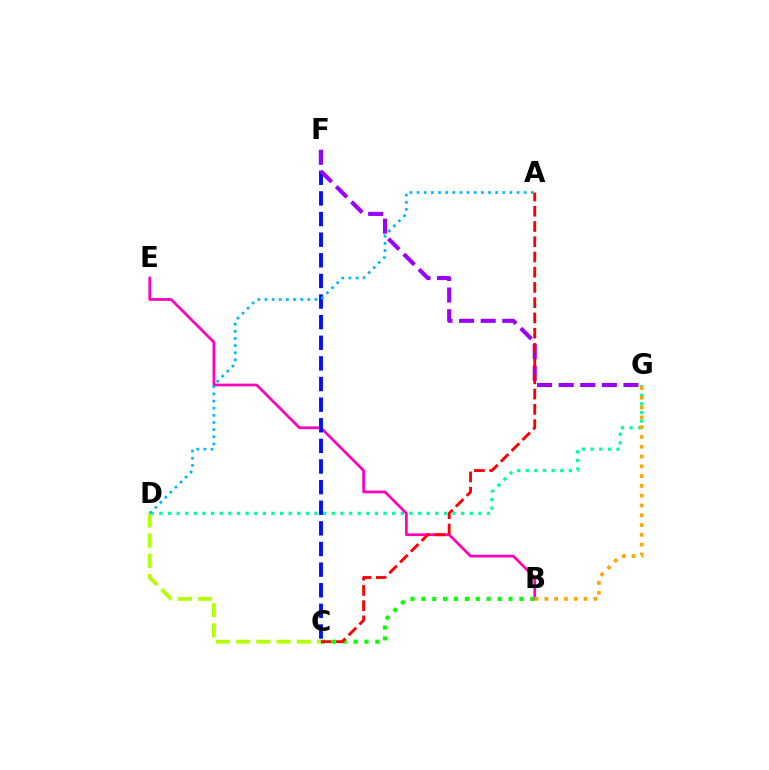{('D', 'G'): [{'color': '#00ff9d', 'line_style': 'dotted', 'thickness': 2.34}], ('B', 'E'): [{'color': '#ff00bd', 'line_style': 'solid', 'thickness': 1.96}], ('B', 'C'): [{'color': '#08ff00', 'line_style': 'dotted', 'thickness': 2.96}], ('B', 'G'): [{'color': '#ffa500', 'line_style': 'dotted', 'thickness': 2.66}], ('C', 'F'): [{'color': '#0010ff', 'line_style': 'dashed', 'thickness': 2.8}], ('C', 'D'): [{'color': '#b3ff00', 'line_style': 'dashed', 'thickness': 2.75}], ('F', 'G'): [{'color': '#9b00ff', 'line_style': 'dashed', 'thickness': 2.93}], ('A', 'C'): [{'color': '#ff0000', 'line_style': 'dashed', 'thickness': 2.07}], ('A', 'D'): [{'color': '#00b5ff', 'line_style': 'dotted', 'thickness': 1.94}]}